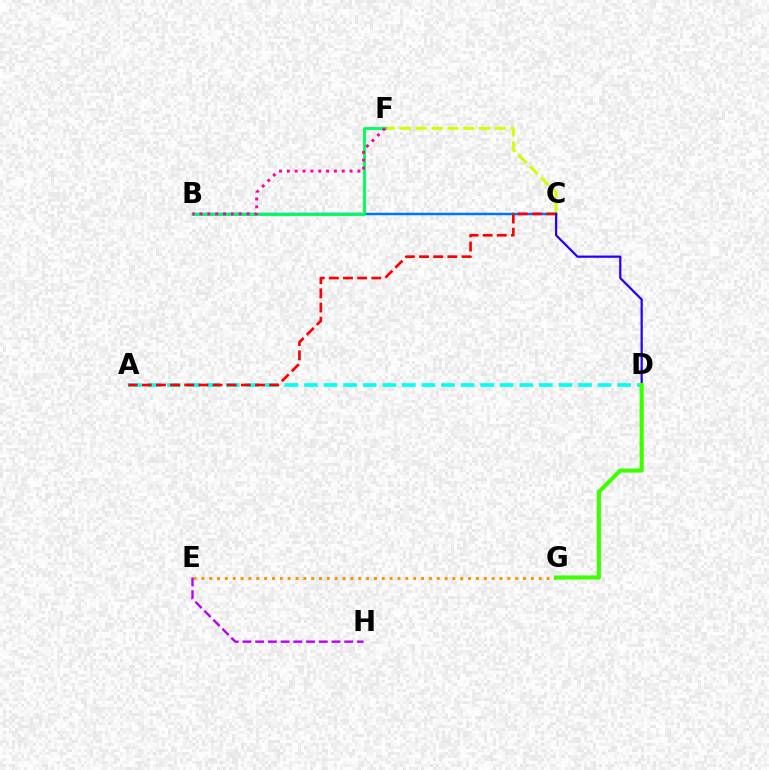{('A', 'D'): [{'color': '#00fff6', 'line_style': 'dashed', 'thickness': 2.66}], ('B', 'C'): [{'color': '#0074ff', 'line_style': 'solid', 'thickness': 1.79}], ('E', 'G'): [{'color': '#ff9400', 'line_style': 'dotted', 'thickness': 2.13}], ('C', 'F'): [{'color': '#d1ff00', 'line_style': 'dashed', 'thickness': 2.15}], ('B', 'F'): [{'color': '#00ff5c', 'line_style': 'solid', 'thickness': 2.07}, {'color': '#ff00ac', 'line_style': 'dotted', 'thickness': 2.13}], ('E', 'H'): [{'color': '#b900ff', 'line_style': 'dashed', 'thickness': 1.73}], ('A', 'C'): [{'color': '#ff0000', 'line_style': 'dashed', 'thickness': 1.92}], ('C', 'D'): [{'color': '#2500ff', 'line_style': 'solid', 'thickness': 1.61}], ('D', 'G'): [{'color': '#3dff00', 'line_style': 'solid', 'thickness': 2.95}]}